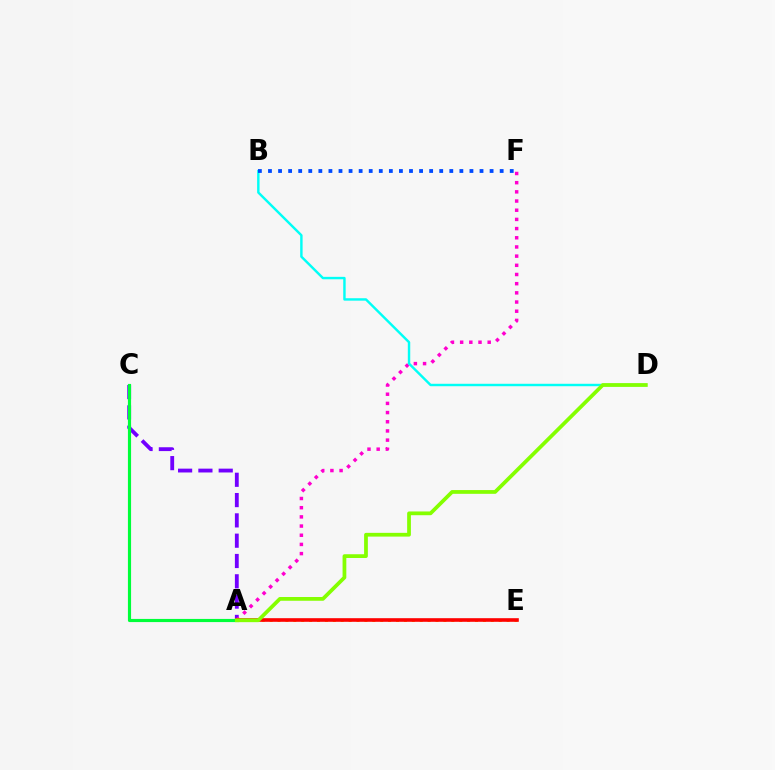{('A', 'C'): [{'color': '#7200ff', 'line_style': 'dashed', 'thickness': 2.76}, {'color': '#00ff39', 'line_style': 'solid', 'thickness': 2.26}], ('A', 'F'): [{'color': '#ff00cf', 'line_style': 'dotted', 'thickness': 2.49}], ('A', 'E'): [{'color': '#ffbd00', 'line_style': 'dotted', 'thickness': 2.15}, {'color': '#ff0000', 'line_style': 'solid', 'thickness': 2.6}], ('B', 'D'): [{'color': '#00fff6', 'line_style': 'solid', 'thickness': 1.75}], ('A', 'D'): [{'color': '#84ff00', 'line_style': 'solid', 'thickness': 2.7}], ('B', 'F'): [{'color': '#004bff', 'line_style': 'dotted', 'thickness': 2.74}]}